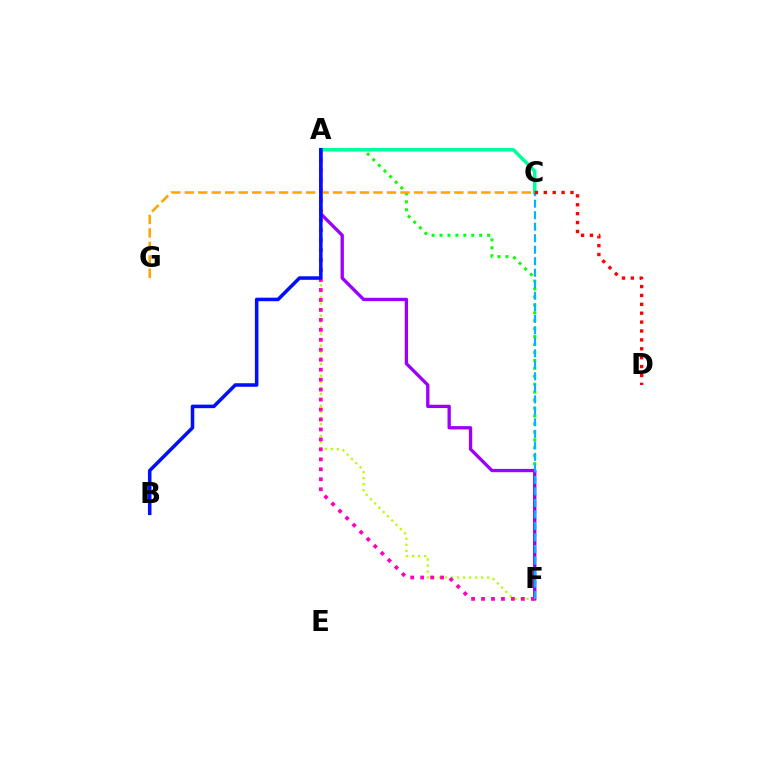{('A', 'F'): [{'color': '#08ff00', 'line_style': 'dotted', 'thickness': 2.16}, {'color': '#9b00ff', 'line_style': 'solid', 'thickness': 2.38}, {'color': '#b3ff00', 'line_style': 'dotted', 'thickness': 1.64}, {'color': '#ff00bd', 'line_style': 'dotted', 'thickness': 2.71}], ('A', 'C'): [{'color': '#00ff9d', 'line_style': 'solid', 'thickness': 2.53}], ('C', 'F'): [{'color': '#00b5ff', 'line_style': 'dashed', 'thickness': 1.56}], ('C', 'D'): [{'color': '#ff0000', 'line_style': 'dotted', 'thickness': 2.42}], ('C', 'G'): [{'color': '#ffa500', 'line_style': 'dashed', 'thickness': 1.83}], ('A', 'B'): [{'color': '#0010ff', 'line_style': 'solid', 'thickness': 2.55}]}